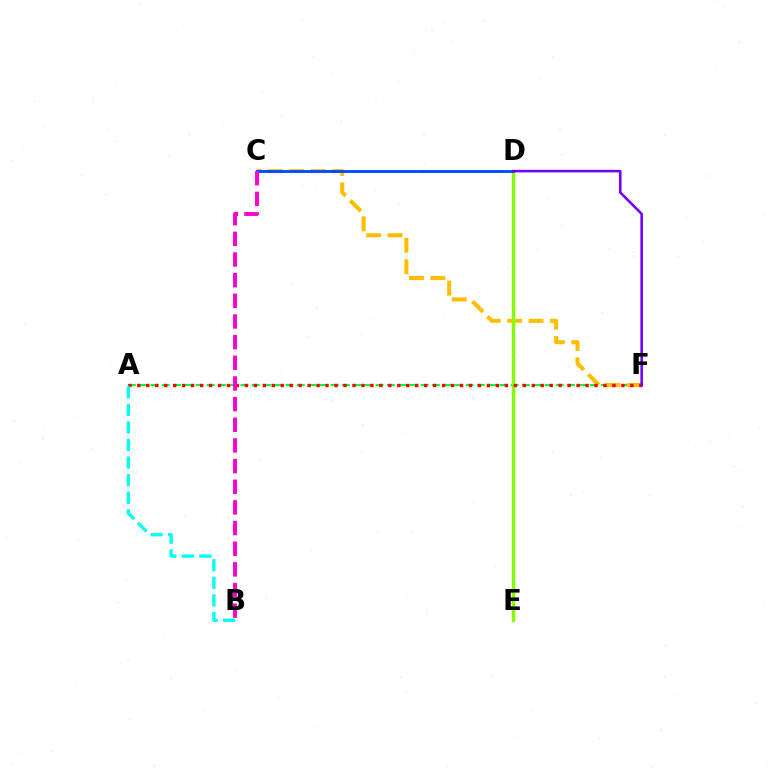{('A', 'F'): [{'color': '#00ff39', 'line_style': 'dashed', 'thickness': 1.53}, {'color': '#ff0000', 'line_style': 'dotted', 'thickness': 2.44}], ('C', 'F'): [{'color': '#ffbd00', 'line_style': 'dashed', 'thickness': 2.91}], ('D', 'E'): [{'color': '#84ff00', 'line_style': 'solid', 'thickness': 2.49}], ('A', 'B'): [{'color': '#00fff6', 'line_style': 'dashed', 'thickness': 2.39}], ('C', 'D'): [{'color': '#004bff', 'line_style': 'solid', 'thickness': 2.07}], ('D', 'F'): [{'color': '#7200ff', 'line_style': 'solid', 'thickness': 1.84}], ('B', 'C'): [{'color': '#ff00cf', 'line_style': 'dashed', 'thickness': 2.81}]}